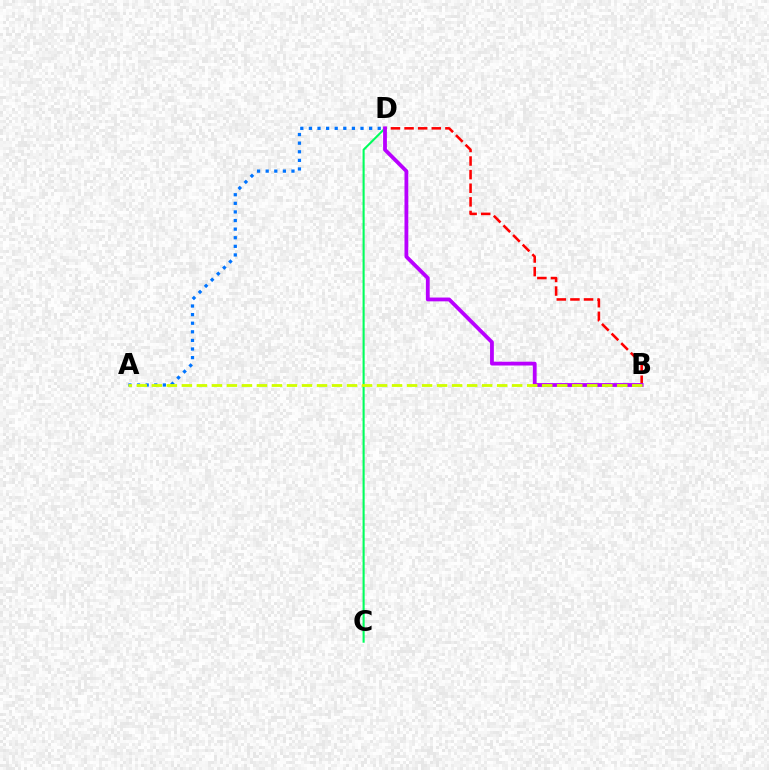{('C', 'D'): [{'color': '#00ff5c', 'line_style': 'solid', 'thickness': 1.5}], ('B', 'D'): [{'color': '#ff0000', 'line_style': 'dashed', 'thickness': 1.85}, {'color': '#b900ff', 'line_style': 'solid', 'thickness': 2.74}], ('A', 'D'): [{'color': '#0074ff', 'line_style': 'dotted', 'thickness': 2.34}], ('A', 'B'): [{'color': '#d1ff00', 'line_style': 'dashed', 'thickness': 2.04}]}